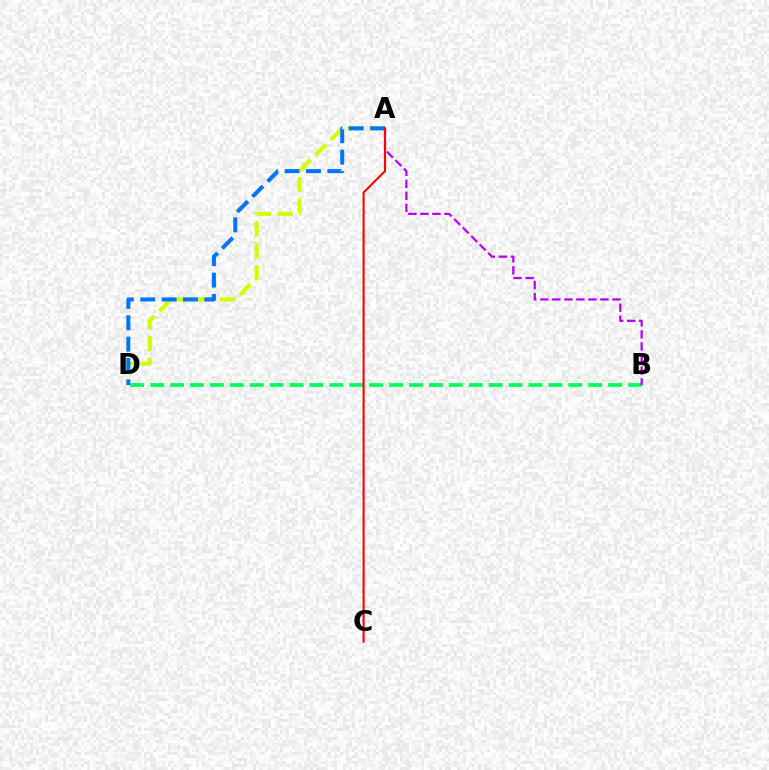{('B', 'D'): [{'color': '#00ff5c', 'line_style': 'dashed', 'thickness': 2.71}], ('A', 'D'): [{'color': '#d1ff00', 'line_style': 'dashed', 'thickness': 2.96}, {'color': '#0074ff', 'line_style': 'dashed', 'thickness': 2.9}], ('A', 'B'): [{'color': '#b900ff', 'line_style': 'dashed', 'thickness': 1.63}], ('A', 'C'): [{'color': '#ff0000', 'line_style': 'solid', 'thickness': 1.51}]}